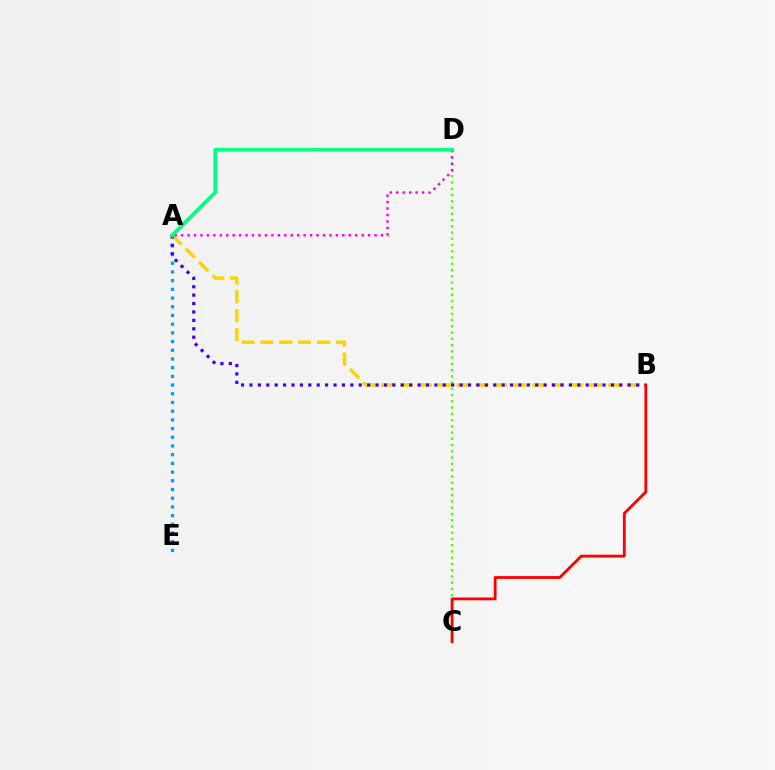{('A', 'E'): [{'color': '#009eff', 'line_style': 'dotted', 'thickness': 2.36}], ('A', 'B'): [{'color': '#ffd500', 'line_style': 'dashed', 'thickness': 2.56}, {'color': '#3700ff', 'line_style': 'dotted', 'thickness': 2.28}], ('C', 'D'): [{'color': '#4fff00', 'line_style': 'dotted', 'thickness': 1.7}], ('A', 'D'): [{'color': '#ff00ed', 'line_style': 'dotted', 'thickness': 1.75}, {'color': '#00ff86', 'line_style': 'solid', 'thickness': 2.73}], ('B', 'C'): [{'color': '#ff0000', 'line_style': 'solid', 'thickness': 2.03}]}